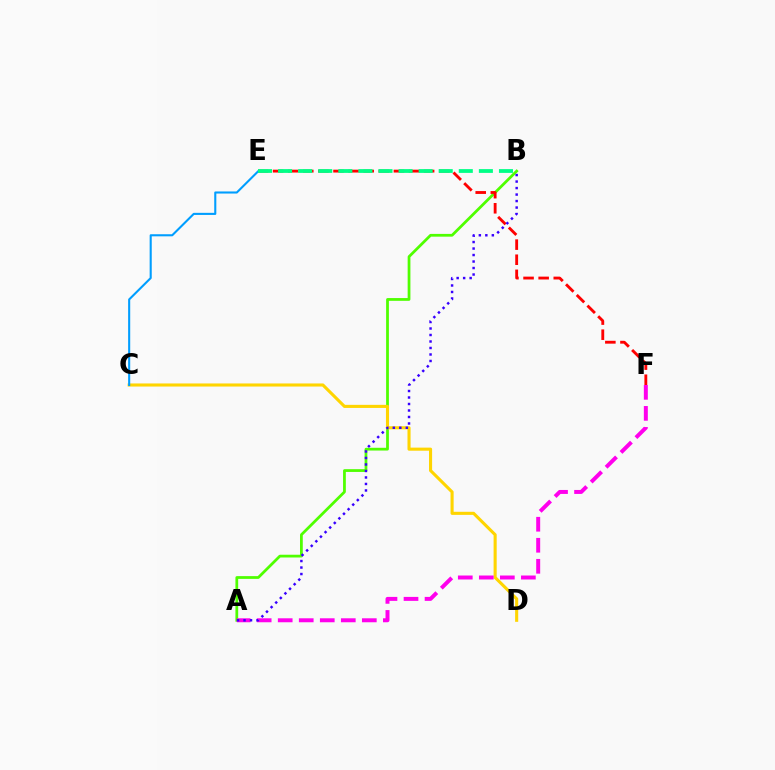{('A', 'B'): [{'color': '#4fff00', 'line_style': 'solid', 'thickness': 1.99}, {'color': '#3700ff', 'line_style': 'dotted', 'thickness': 1.77}], ('C', 'D'): [{'color': '#ffd500', 'line_style': 'solid', 'thickness': 2.23}], ('E', 'F'): [{'color': '#ff0000', 'line_style': 'dashed', 'thickness': 2.05}], ('C', 'E'): [{'color': '#009eff', 'line_style': 'solid', 'thickness': 1.51}], ('B', 'E'): [{'color': '#00ff86', 'line_style': 'dashed', 'thickness': 2.73}], ('A', 'F'): [{'color': '#ff00ed', 'line_style': 'dashed', 'thickness': 2.86}]}